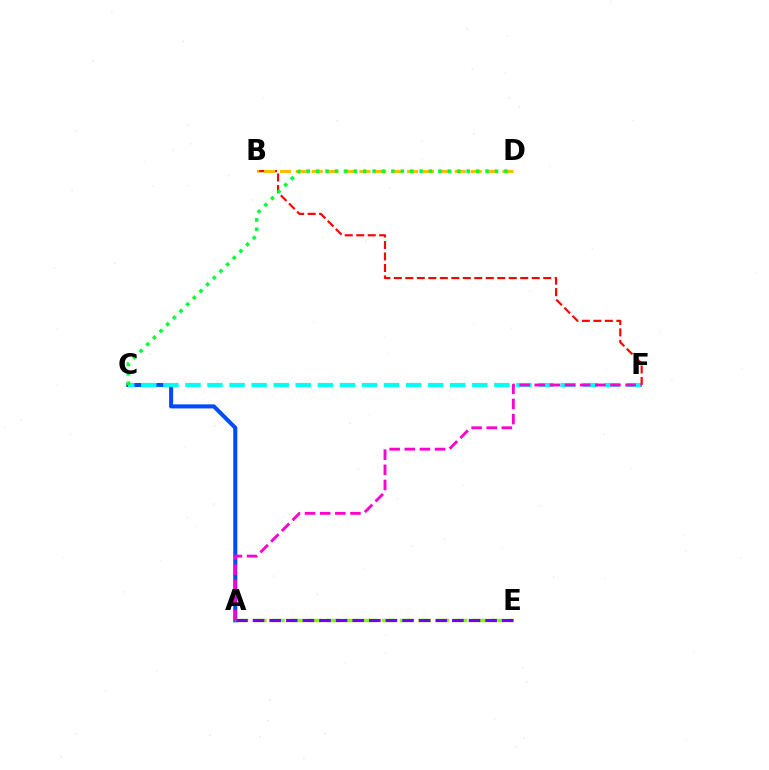{('A', 'C'): [{'color': '#004bff', 'line_style': 'solid', 'thickness': 2.92}], ('C', 'F'): [{'color': '#00fff6', 'line_style': 'dashed', 'thickness': 3.0}], ('B', 'F'): [{'color': '#ff0000', 'line_style': 'dashed', 'thickness': 1.56}], ('A', 'E'): [{'color': '#84ff00', 'line_style': 'dashed', 'thickness': 2.48}, {'color': '#7200ff', 'line_style': 'dashed', 'thickness': 2.26}], ('B', 'D'): [{'color': '#ffbd00', 'line_style': 'dashed', 'thickness': 2.16}], ('C', 'D'): [{'color': '#00ff39', 'line_style': 'dotted', 'thickness': 2.56}], ('A', 'F'): [{'color': '#ff00cf', 'line_style': 'dashed', 'thickness': 2.06}]}